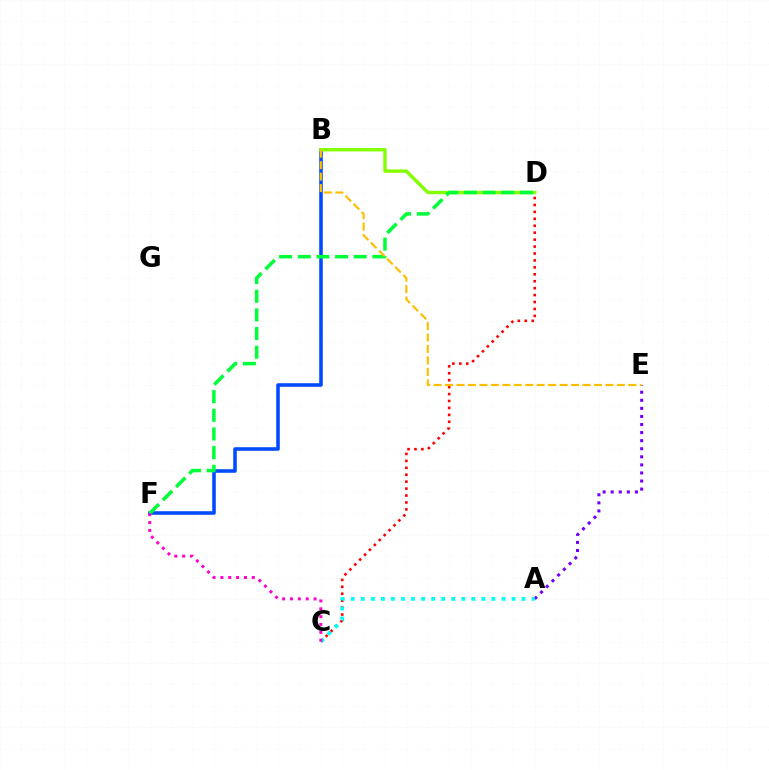{('C', 'D'): [{'color': '#ff0000', 'line_style': 'dotted', 'thickness': 1.88}], ('A', 'E'): [{'color': '#7200ff', 'line_style': 'dotted', 'thickness': 2.19}], ('B', 'F'): [{'color': '#004bff', 'line_style': 'solid', 'thickness': 2.57}], ('A', 'C'): [{'color': '#00fff6', 'line_style': 'dotted', 'thickness': 2.73}], ('B', 'D'): [{'color': '#84ff00', 'line_style': 'solid', 'thickness': 2.44}], ('D', 'F'): [{'color': '#00ff39', 'line_style': 'dashed', 'thickness': 2.54}], ('B', 'E'): [{'color': '#ffbd00', 'line_style': 'dashed', 'thickness': 1.56}], ('C', 'F'): [{'color': '#ff00cf', 'line_style': 'dotted', 'thickness': 2.13}]}